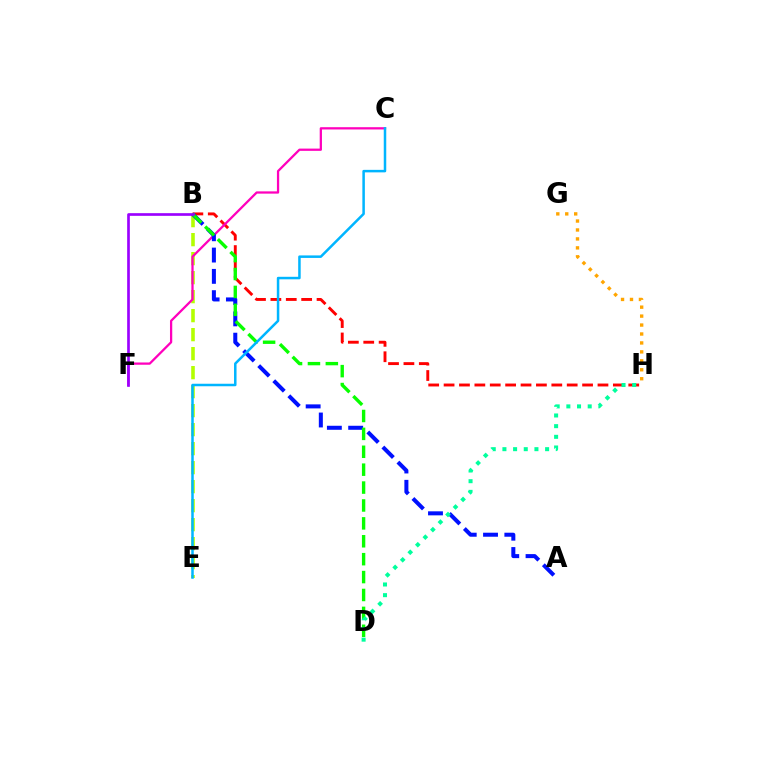{('B', 'H'): [{'color': '#ff0000', 'line_style': 'dashed', 'thickness': 2.09}], ('G', 'H'): [{'color': '#ffa500', 'line_style': 'dotted', 'thickness': 2.43}], ('B', 'E'): [{'color': '#b3ff00', 'line_style': 'dashed', 'thickness': 2.58}], ('C', 'F'): [{'color': '#ff00bd', 'line_style': 'solid', 'thickness': 1.63}], ('A', 'B'): [{'color': '#0010ff', 'line_style': 'dashed', 'thickness': 2.89}], ('B', 'D'): [{'color': '#08ff00', 'line_style': 'dashed', 'thickness': 2.43}], ('D', 'H'): [{'color': '#00ff9d', 'line_style': 'dotted', 'thickness': 2.9}], ('C', 'E'): [{'color': '#00b5ff', 'line_style': 'solid', 'thickness': 1.81}], ('B', 'F'): [{'color': '#9b00ff', 'line_style': 'solid', 'thickness': 1.92}]}